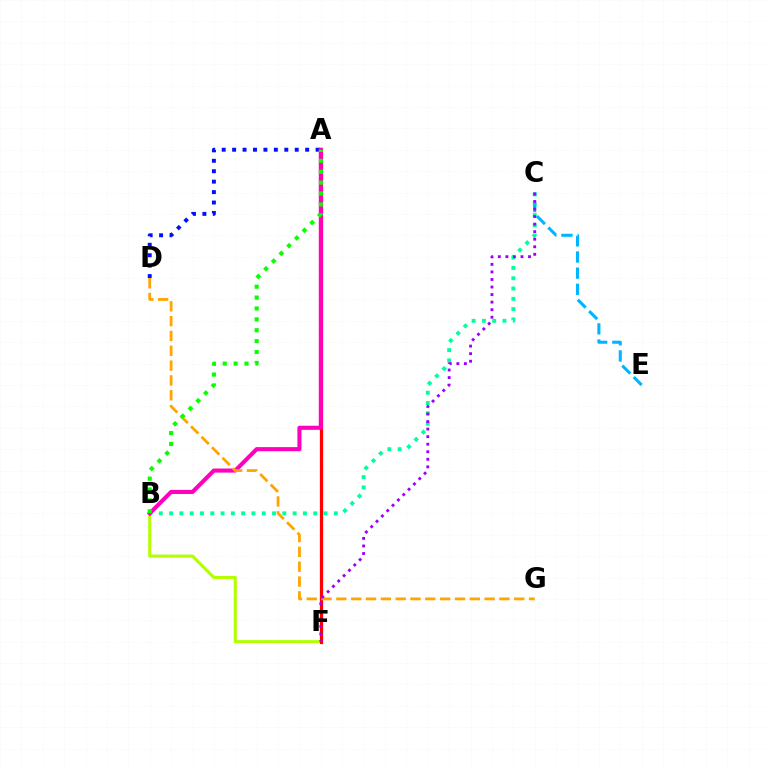{('B', 'F'): [{'color': '#b3ff00', 'line_style': 'solid', 'thickness': 2.2}], ('B', 'C'): [{'color': '#00ff9d', 'line_style': 'dotted', 'thickness': 2.8}], ('A', 'F'): [{'color': '#ff0000', 'line_style': 'solid', 'thickness': 2.32}], ('A', 'D'): [{'color': '#0010ff', 'line_style': 'dotted', 'thickness': 2.83}], ('A', 'B'): [{'color': '#ff00bd', 'line_style': 'solid', 'thickness': 2.94}, {'color': '#08ff00', 'line_style': 'dotted', 'thickness': 2.96}], ('D', 'G'): [{'color': '#ffa500', 'line_style': 'dashed', 'thickness': 2.01}], ('C', 'E'): [{'color': '#00b5ff', 'line_style': 'dashed', 'thickness': 2.19}], ('C', 'F'): [{'color': '#9b00ff', 'line_style': 'dotted', 'thickness': 2.05}]}